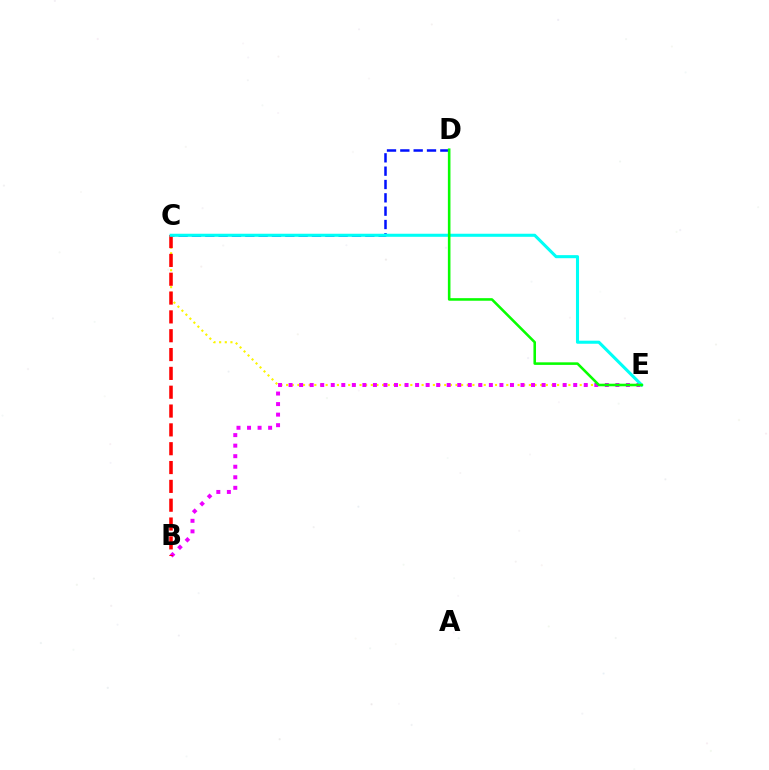{('C', 'E'): [{'color': '#fcf500', 'line_style': 'dotted', 'thickness': 1.53}, {'color': '#00fff6', 'line_style': 'solid', 'thickness': 2.21}], ('B', 'E'): [{'color': '#ee00ff', 'line_style': 'dotted', 'thickness': 2.86}], ('C', 'D'): [{'color': '#0010ff', 'line_style': 'dashed', 'thickness': 1.81}], ('B', 'C'): [{'color': '#ff0000', 'line_style': 'dashed', 'thickness': 2.56}], ('D', 'E'): [{'color': '#08ff00', 'line_style': 'solid', 'thickness': 1.85}]}